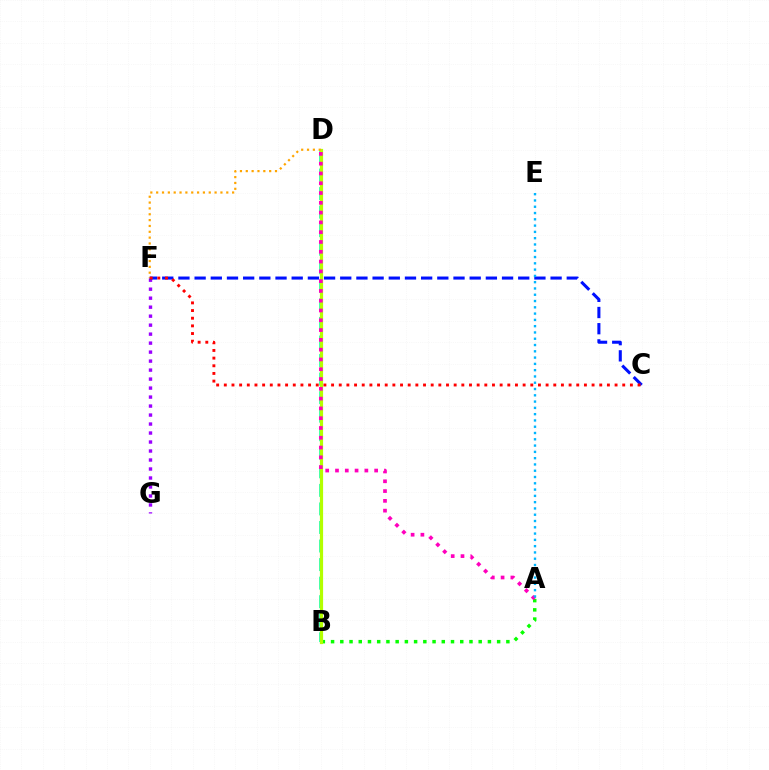{('B', 'D'): [{'color': '#00ff9d', 'line_style': 'dashed', 'thickness': 2.52}, {'color': '#b3ff00', 'line_style': 'solid', 'thickness': 2.31}], ('F', 'G'): [{'color': '#9b00ff', 'line_style': 'dotted', 'thickness': 2.44}], ('A', 'B'): [{'color': '#08ff00', 'line_style': 'dotted', 'thickness': 2.51}], ('C', 'F'): [{'color': '#0010ff', 'line_style': 'dashed', 'thickness': 2.2}, {'color': '#ff0000', 'line_style': 'dotted', 'thickness': 2.08}], ('A', 'D'): [{'color': '#ff00bd', 'line_style': 'dotted', 'thickness': 2.66}], ('D', 'F'): [{'color': '#ffa500', 'line_style': 'dotted', 'thickness': 1.59}], ('A', 'E'): [{'color': '#00b5ff', 'line_style': 'dotted', 'thickness': 1.71}]}